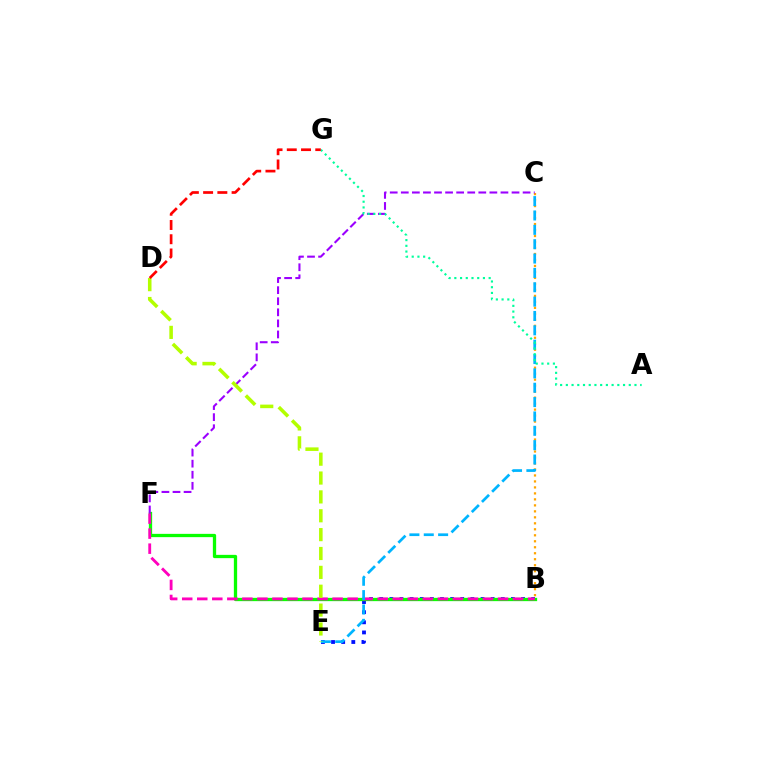{('B', 'E'): [{'color': '#0010ff', 'line_style': 'dotted', 'thickness': 2.75}], ('B', 'C'): [{'color': '#ffa500', 'line_style': 'dotted', 'thickness': 1.63}], ('B', 'F'): [{'color': '#08ff00', 'line_style': 'solid', 'thickness': 2.37}, {'color': '#ff00bd', 'line_style': 'dashed', 'thickness': 2.04}], ('C', 'F'): [{'color': '#9b00ff', 'line_style': 'dashed', 'thickness': 1.5}], ('C', 'E'): [{'color': '#00b5ff', 'line_style': 'dashed', 'thickness': 1.95}], ('A', 'G'): [{'color': '#00ff9d', 'line_style': 'dotted', 'thickness': 1.55}], ('D', 'E'): [{'color': '#b3ff00', 'line_style': 'dashed', 'thickness': 2.56}], ('D', 'G'): [{'color': '#ff0000', 'line_style': 'dashed', 'thickness': 1.93}]}